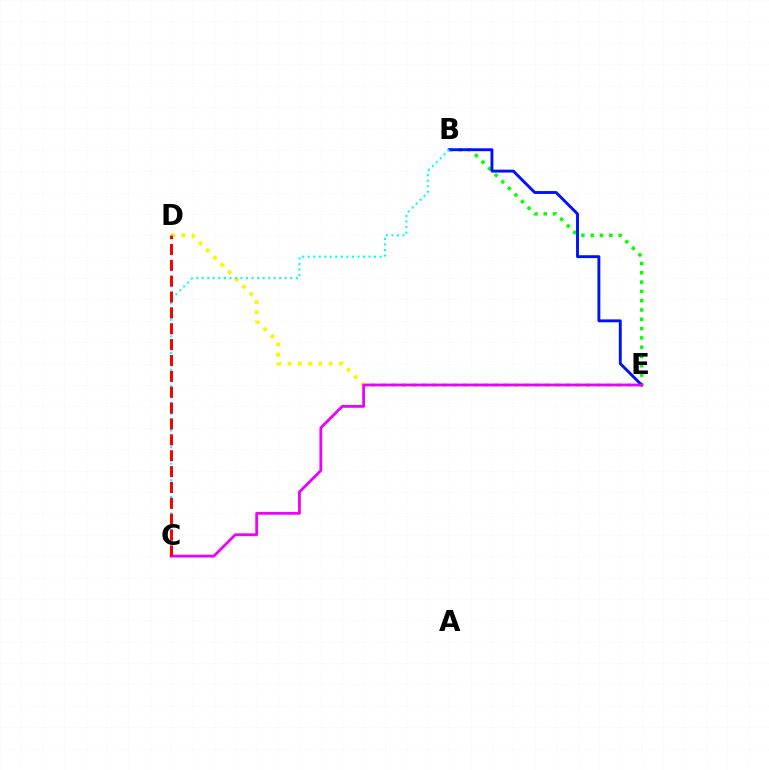{('B', 'E'): [{'color': '#08ff00', 'line_style': 'dotted', 'thickness': 2.53}, {'color': '#0010ff', 'line_style': 'solid', 'thickness': 2.08}], ('D', 'E'): [{'color': '#fcf500', 'line_style': 'dotted', 'thickness': 2.79}], ('C', 'E'): [{'color': '#ee00ff', 'line_style': 'solid', 'thickness': 2.02}], ('B', 'C'): [{'color': '#00fff6', 'line_style': 'dotted', 'thickness': 1.5}], ('C', 'D'): [{'color': '#ff0000', 'line_style': 'dashed', 'thickness': 2.16}]}